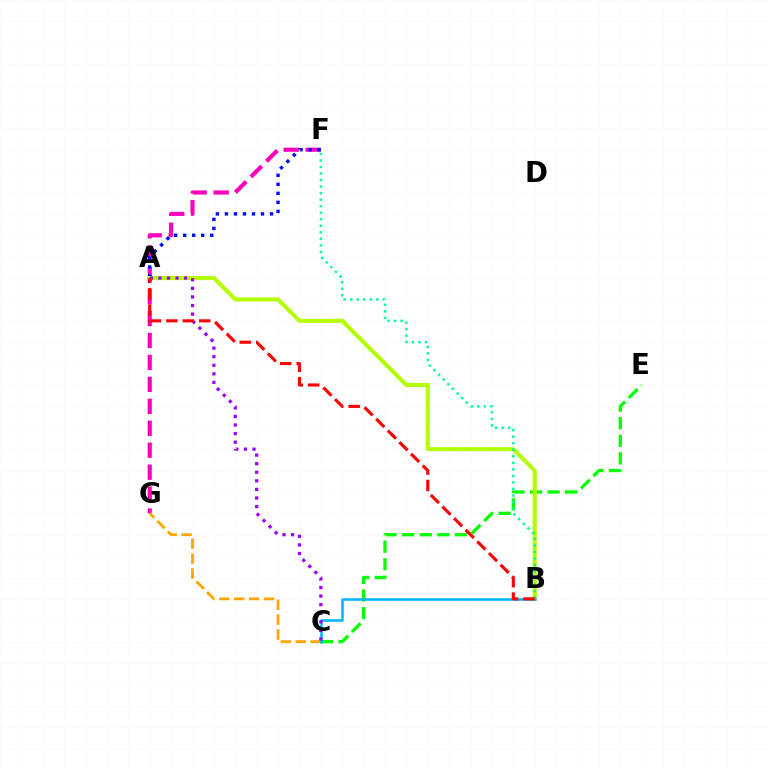{('F', 'G'): [{'color': '#ff00bd', 'line_style': 'dashed', 'thickness': 2.98}], ('C', 'E'): [{'color': '#08ff00', 'line_style': 'dashed', 'thickness': 2.39}], ('A', 'F'): [{'color': '#0010ff', 'line_style': 'dotted', 'thickness': 2.45}], ('A', 'B'): [{'color': '#b3ff00', 'line_style': 'solid', 'thickness': 2.92}, {'color': '#ff0000', 'line_style': 'dashed', 'thickness': 2.23}], ('B', 'F'): [{'color': '#00ff9d', 'line_style': 'dotted', 'thickness': 1.77}], ('C', 'G'): [{'color': '#ffa500', 'line_style': 'dashed', 'thickness': 2.02}], ('B', 'C'): [{'color': '#00b5ff', 'line_style': 'solid', 'thickness': 1.82}], ('A', 'C'): [{'color': '#9b00ff', 'line_style': 'dotted', 'thickness': 2.33}]}